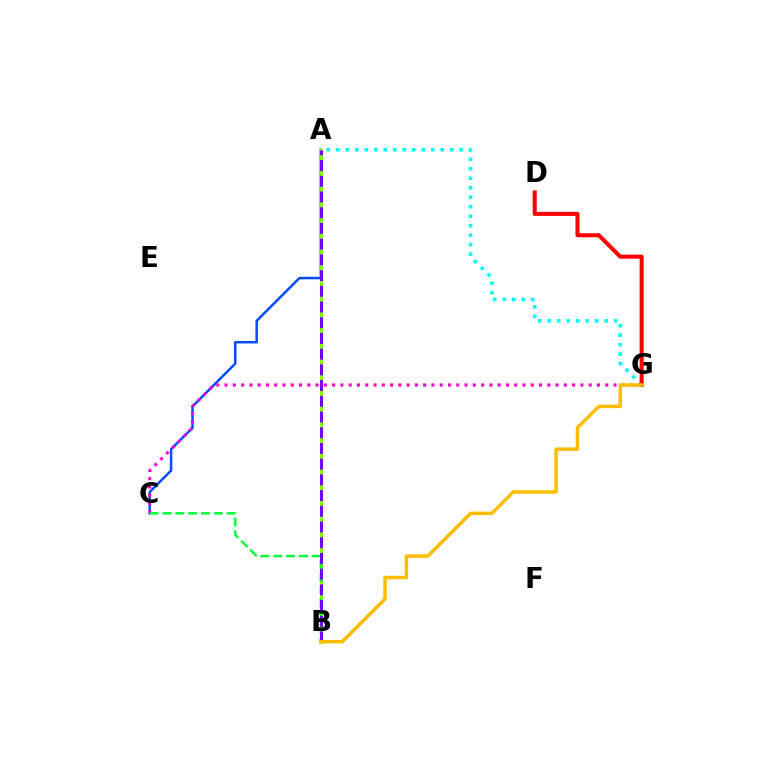{('A', 'G'): [{'color': '#00fff6', 'line_style': 'dotted', 'thickness': 2.58}], ('A', 'C'): [{'color': '#004bff', 'line_style': 'solid', 'thickness': 1.78}], ('A', 'B'): [{'color': '#84ff00', 'line_style': 'solid', 'thickness': 2.26}, {'color': '#7200ff', 'line_style': 'dashed', 'thickness': 2.13}], ('C', 'G'): [{'color': '#ff00cf', 'line_style': 'dotted', 'thickness': 2.25}], ('B', 'C'): [{'color': '#00ff39', 'line_style': 'dashed', 'thickness': 1.74}], ('D', 'G'): [{'color': '#ff0000', 'line_style': 'solid', 'thickness': 2.91}], ('B', 'G'): [{'color': '#ffbd00', 'line_style': 'solid', 'thickness': 2.52}]}